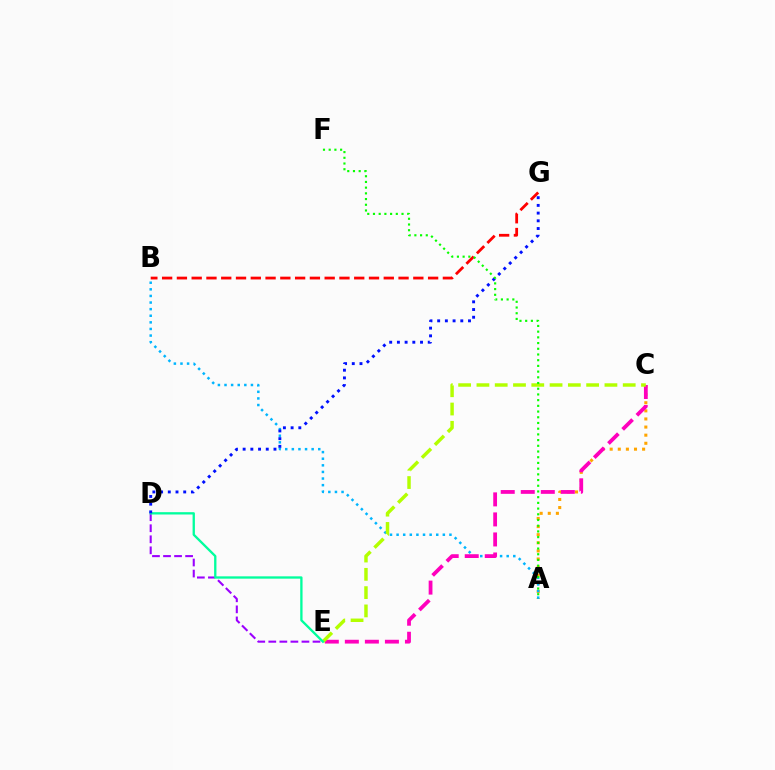{('A', 'C'): [{'color': '#ffa500', 'line_style': 'dotted', 'thickness': 2.2}], ('A', 'B'): [{'color': '#00b5ff', 'line_style': 'dotted', 'thickness': 1.8}], ('C', 'E'): [{'color': '#ff00bd', 'line_style': 'dashed', 'thickness': 2.72}, {'color': '#b3ff00', 'line_style': 'dashed', 'thickness': 2.48}], ('B', 'G'): [{'color': '#ff0000', 'line_style': 'dashed', 'thickness': 2.01}], ('D', 'E'): [{'color': '#9b00ff', 'line_style': 'dashed', 'thickness': 1.5}, {'color': '#00ff9d', 'line_style': 'solid', 'thickness': 1.67}], ('D', 'G'): [{'color': '#0010ff', 'line_style': 'dotted', 'thickness': 2.09}], ('A', 'F'): [{'color': '#08ff00', 'line_style': 'dotted', 'thickness': 1.55}]}